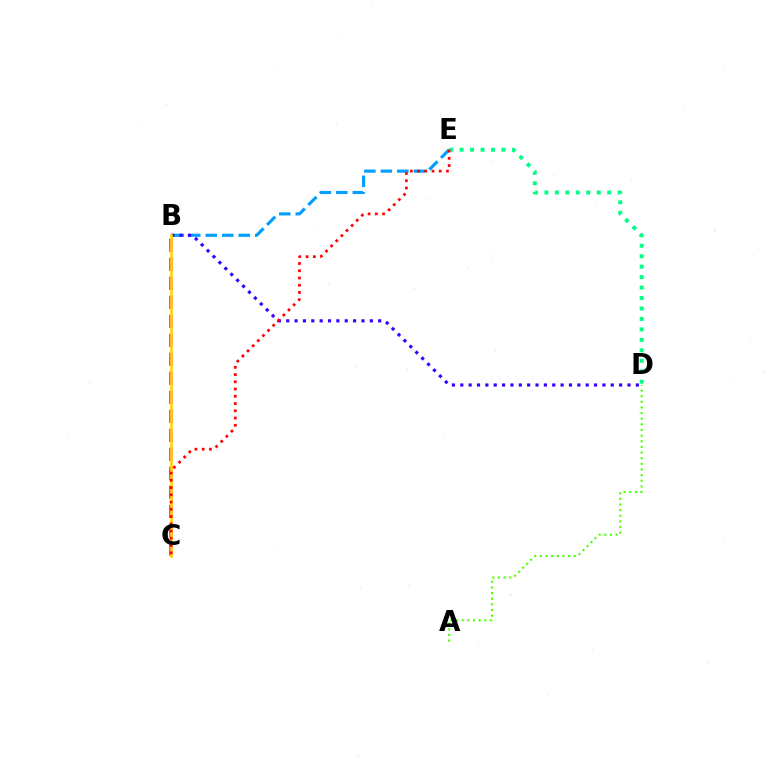{('B', 'E'): [{'color': '#009eff', 'line_style': 'dashed', 'thickness': 2.24}], ('B', 'C'): [{'color': '#ff00ed', 'line_style': 'dashed', 'thickness': 2.58}, {'color': '#ffd500', 'line_style': 'solid', 'thickness': 1.91}], ('D', 'E'): [{'color': '#00ff86', 'line_style': 'dotted', 'thickness': 2.84}], ('B', 'D'): [{'color': '#3700ff', 'line_style': 'dotted', 'thickness': 2.27}], ('A', 'D'): [{'color': '#4fff00', 'line_style': 'dotted', 'thickness': 1.53}], ('C', 'E'): [{'color': '#ff0000', 'line_style': 'dotted', 'thickness': 1.97}]}